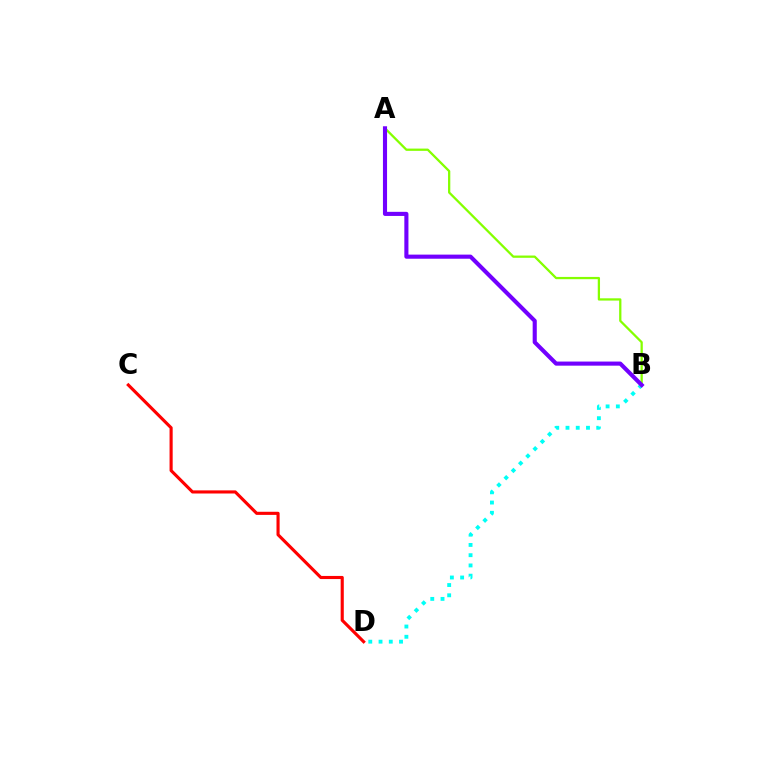{('A', 'B'): [{'color': '#84ff00', 'line_style': 'solid', 'thickness': 1.63}, {'color': '#7200ff', 'line_style': 'solid', 'thickness': 2.96}], ('C', 'D'): [{'color': '#ff0000', 'line_style': 'solid', 'thickness': 2.25}], ('B', 'D'): [{'color': '#00fff6', 'line_style': 'dotted', 'thickness': 2.78}]}